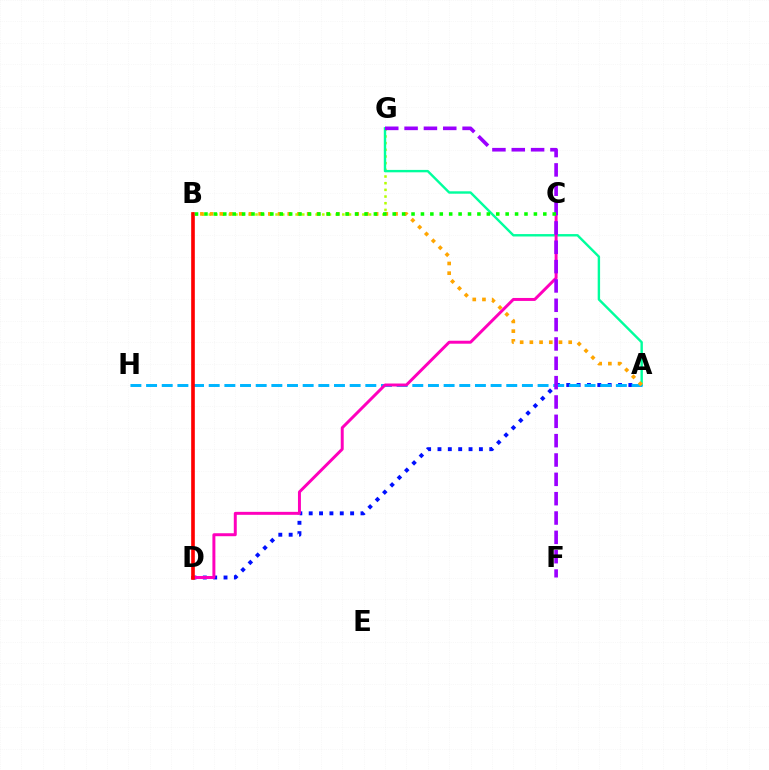{('B', 'G'): [{'color': '#b3ff00', 'line_style': 'dotted', 'thickness': 1.81}], ('A', 'G'): [{'color': '#00ff9d', 'line_style': 'solid', 'thickness': 1.73}], ('A', 'D'): [{'color': '#0010ff', 'line_style': 'dotted', 'thickness': 2.81}], ('A', 'H'): [{'color': '#00b5ff', 'line_style': 'dashed', 'thickness': 2.13}], ('C', 'D'): [{'color': '#ff00bd', 'line_style': 'solid', 'thickness': 2.14}], ('A', 'B'): [{'color': '#ffa500', 'line_style': 'dotted', 'thickness': 2.64}], ('F', 'G'): [{'color': '#9b00ff', 'line_style': 'dashed', 'thickness': 2.63}], ('B', 'D'): [{'color': '#ff0000', 'line_style': 'solid', 'thickness': 2.62}], ('B', 'C'): [{'color': '#08ff00', 'line_style': 'dotted', 'thickness': 2.56}]}